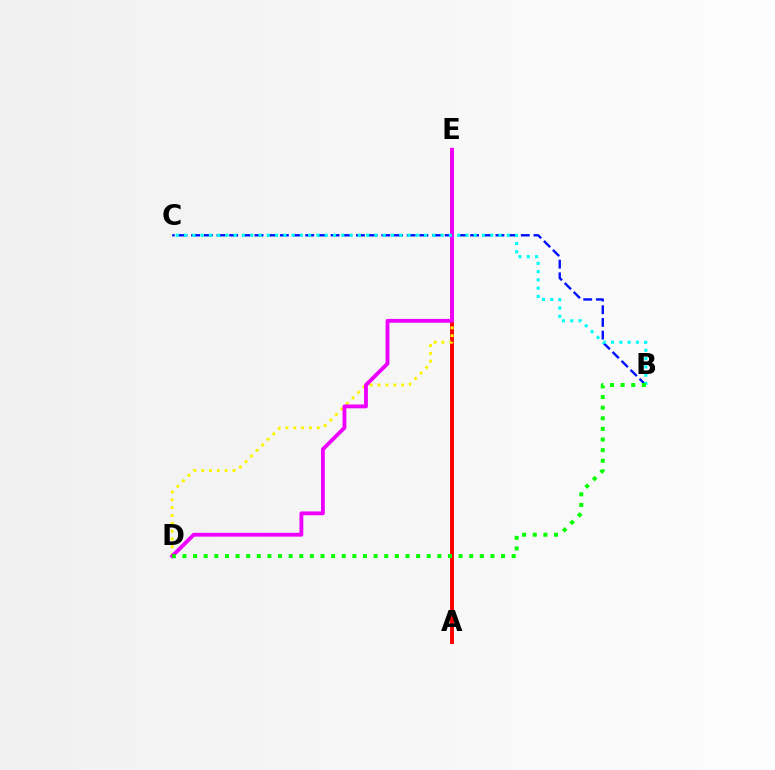{('B', 'C'): [{'color': '#0010ff', 'line_style': 'dashed', 'thickness': 1.72}, {'color': '#00fff6', 'line_style': 'dotted', 'thickness': 2.25}], ('A', 'E'): [{'color': '#ff0000', 'line_style': 'solid', 'thickness': 2.82}], ('D', 'E'): [{'color': '#fcf500', 'line_style': 'dotted', 'thickness': 2.13}, {'color': '#ee00ff', 'line_style': 'solid', 'thickness': 2.76}], ('B', 'D'): [{'color': '#08ff00', 'line_style': 'dotted', 'thickness': 2.89}]}